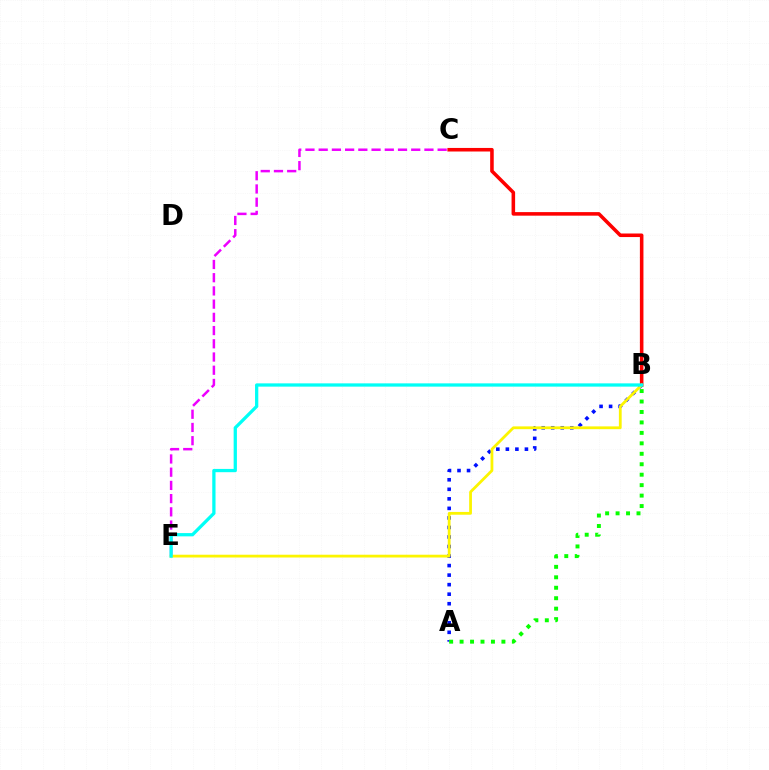{('A', 'B'): [{'color': '#0010ff', 'line_style': 'dotted', 'thickness': 2.59}, {'color': '#08ff00', 'line_style': 'dotted', 'thickness': 2.84}], ('C', 'E'): [{'color': '#ee00ff', 'line_style': 'dashed', 'thickness': 1.8}], ('B', 'C'): [{'color': '#ff0000', 'line_style': 'solid', 'thickness': 2.56}], ('B', 'E'): [{'color': '#fcf500', 'line_style': 'solid', 'thickness': 2.0}, {'color': '#00fff6', 'line_style': 'solid', 'thickness': 2.35}]}